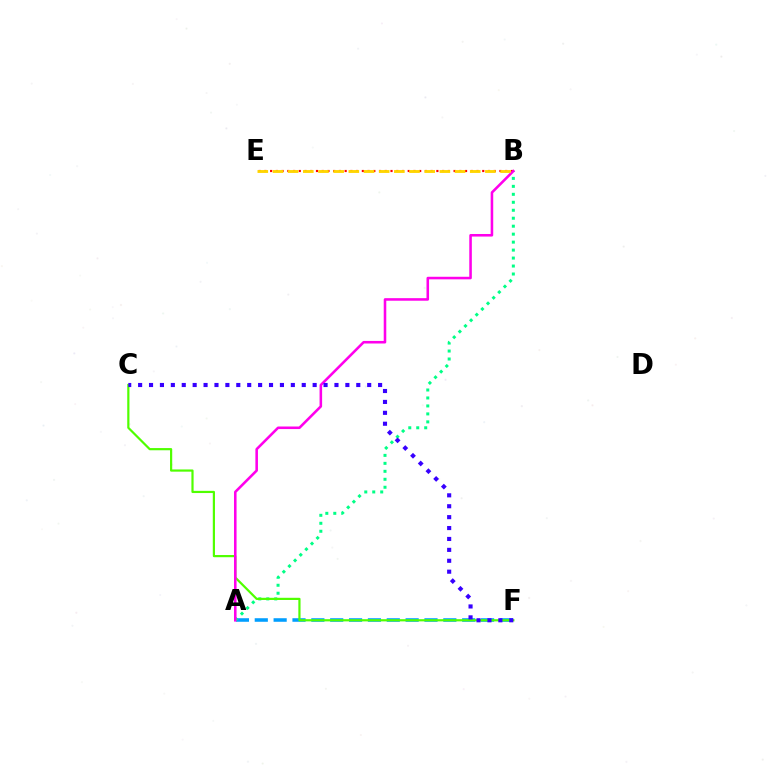{('A', 'F'): [{'color': '#009eff', 'line_style': 'dashed', 'thickness': 2.56}], ('A', 'B'): [{'color': '#00ff86', 'line_style': 'dotted', 'thickness': 2.17}, {'color': '#ff00ed', 'line_style': 'solid', 'thickness': 1.85}], ('B', 'E'): [{'color': '#ff0000', 'line_style': 'dotted', 'thickness': 1.56}, {'color': '#ffd500', 'line_style': 'dashed', 'thickness': 2.06}], ('C', 'F'): [{'color': '#4fff00', 'line_style': 'solid', 'thickness': 1.58}, {'color': '#3700ff', 'line_style': 'dotted', 'thickness': 2.96}]}